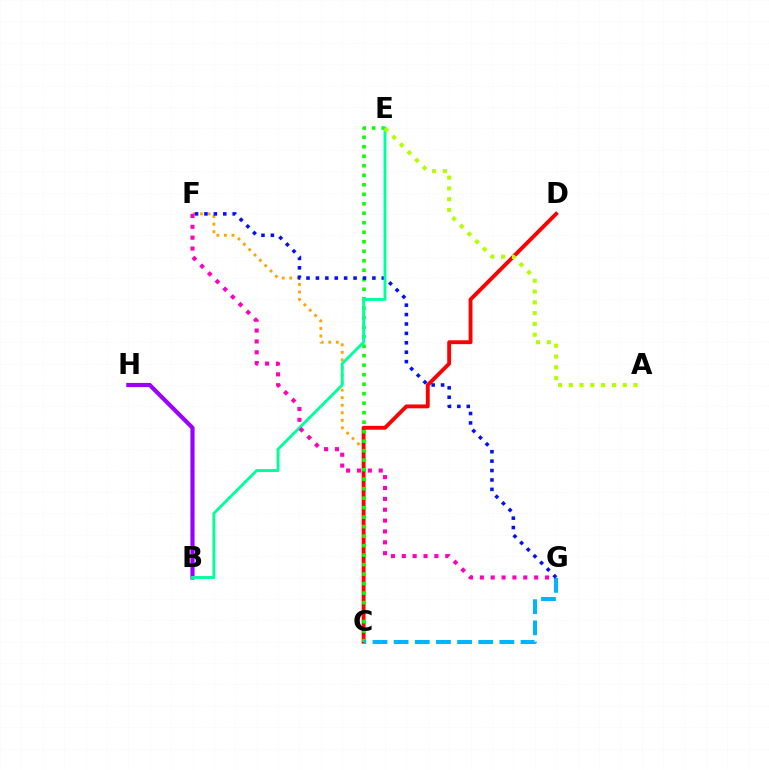{('C', 'F'): [{'color': '#ffa500', 'line_style': 'dotted', 'thickness': 2.05}], ('C', 'D'): [{'color': '#ff0000', 'line_style': 'solid', 'thickness': 2.78}], ('C', 'E'): [{'color': '#08ff00', 'line_style': 'dotted', 'thickness': 2.58}], ('C', 'G'): [{'color': '#00b5ff', 'line_style': 'dashed', 'thickness': 2.87}], ('F', 'G'): [{'color': '#0010ff', 'line_style': 'dotted', 'thickness': 2.56}, {'color': '#ff00bd', 'line_style': 'dotted', 'thickness': 2.95}], ('B', 'H'): [{'color': '#9b00ff', 'line_style': 'solid', 'thickness': 3.0}], ('B', 'E'): [{'color': '#00ff9d', 'line_style': 'solid', 'thickness': 2.08}], ('A', 'E'): [{'color': '#b3ff00', 'line_style': 'dotted', 'thickness': 2.93}]}